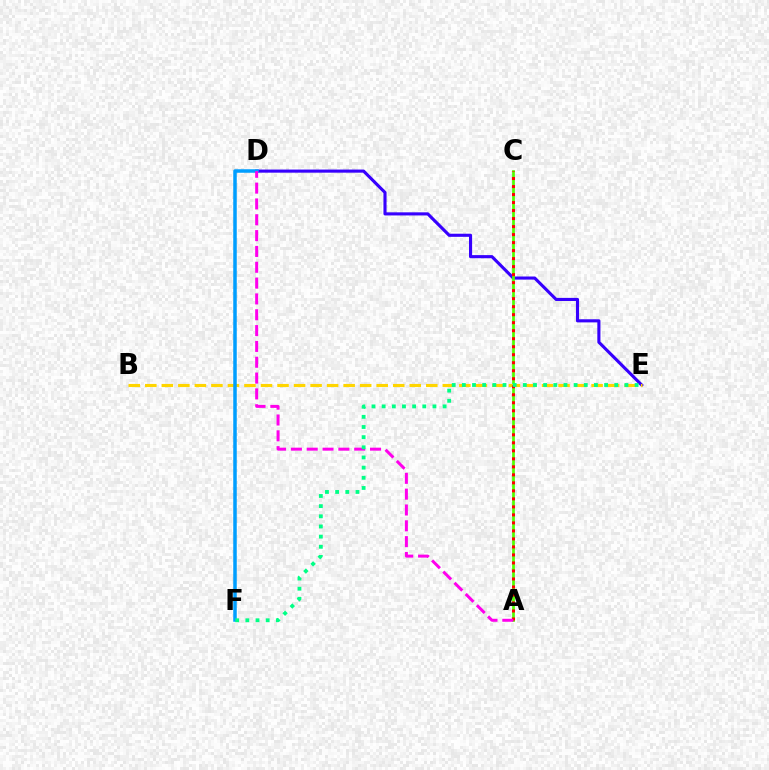{('D', 'E'): [{'color': '#3700ff', 'line_style': 'solid', 'thickness': 2.24}], ('A', 'C'): [{'color': '#4fff00', 'line_style': 'solid', 'thickness': 1.96}, {'color': '#ff0000', 'line_style': 'dotted', 'thickness': 2.18}], ('B', 'E'): [{'color': '#ffd500', 'line_style': 'dashed', 'thickness': 2.25}], ('D', 'F'): [{'color': '#009eff', 'line_style': 'solid', 'thickness': 2.53}], ('A', 'D'): [{'color': '#ff00ed', 'line_style': 'dashed', 'thickness': 2.15}], ('E', 'F'): [{'color': '#00ff86', 'line_style': 'dotted', 'thickness': 2.76}]}